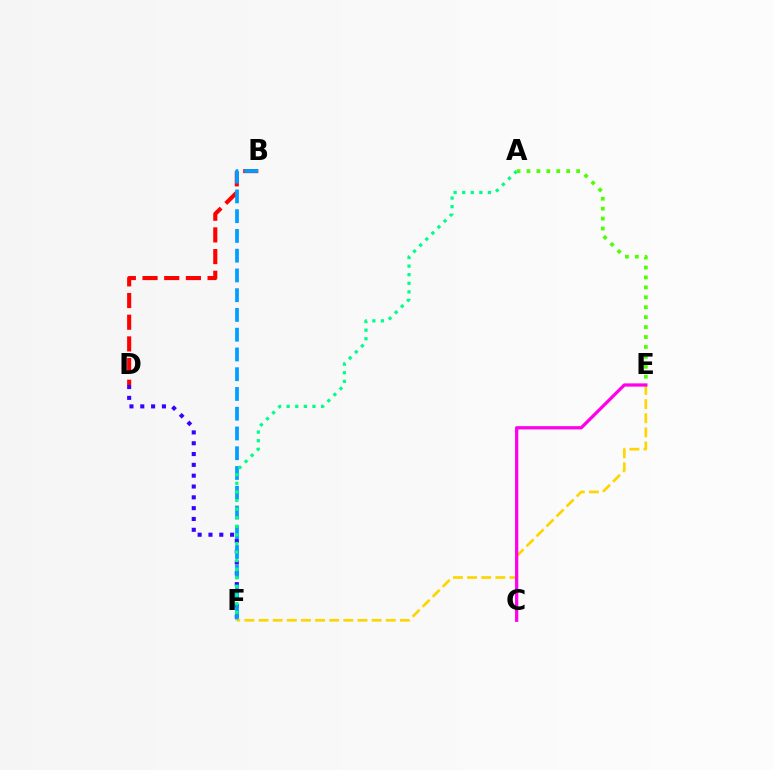{('D', 'F'): [{'color': '#3700ff', 'line_style': 'dotted', 'thickness': 2.94}], ('B', 'D'): [{'color': '#ff0000', 'line_style': 'dashed', 'thickness': 2.94}], ('A', 'E'): [{'color': '#4fff00', 'line_style': 'dotted', 'thickness': 2.7}], ('E', 'F'): [{'color': '#ffd500', 'line_style': 'dashed', 'thickness': 1.92}], ('B', 'F'): [{'color': '#009eff', 'line_style': 'dashed', 'thickness': 2.68}], ('A', 'F'): [{'color': '#00ff86', 'line_style': 'dotted', 'thickness': 2.34}], ('C', 'E'): [{'color': '#ff00ed', 'line_style': 'solid', 'thickness': 2.34}]}